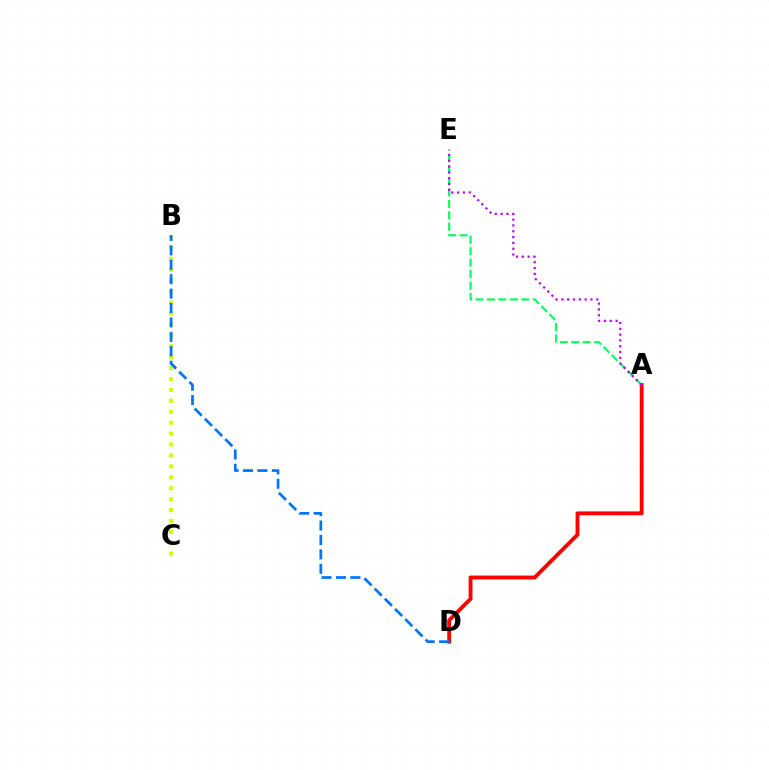{('B', 'C'): [{'color': '#d1ff00', 'line_style': 'dotted', 'thickness': 2.97}], ('A', 'D'): [{'color': '#ff0000', 'line_style': 'solid', 'thickness': 2.79}], ('B', 'D'): [{'color': '#0074ff', 'line_style': 'dashed', 'thickness': 1.96}], ('A', 'E'): [{'color': '#00ff5c', 'line_style': 'dashed', 'thickness': 1.56}, {'color': '#b900ff', 'line_style': 'dotted', 'thickness': 1.58}]}